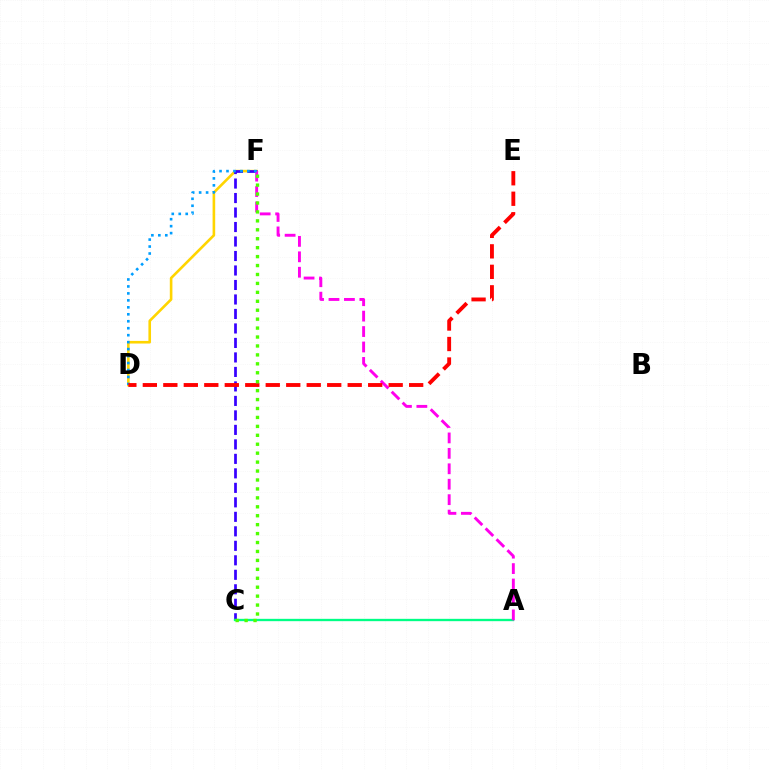{('D', 'F'): [{'color': '#ffd500', 'line_style': 'solid', 'thickness': 1.88}, {'color': '#009eff', 'line_style': 'dotted', 'thickness': 1.89}], ('C', 'F'): [{'color': '#3700ff', 'line_style': 'dashed', 'thickness': 1.97}, {'color': '#4fff00', 'line_style': 'dotted', 'thickness': 2.43}], ('A', 'C'): [{'color': '#00ff86', 'line_style': 'solid', 'thickness': 1.68}], ('A', 'F'): [{'color': '#ff00ed', 'line_style': 'dashed', 'thickness': 2.1}], ('D', 'E'): [{'color': '#ff0000', 'line_style': 'dashed', 'thickness': 2.78}]}